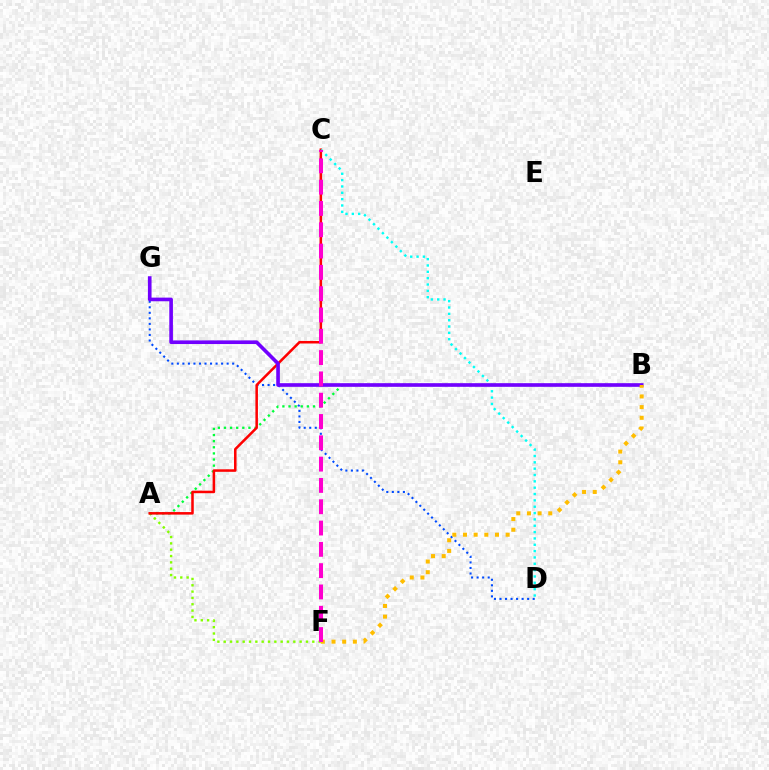{('A', 'F'): [{'color': '#84ff00', 'line_style': 'dotted', 'thickness': 1.72}], ('A', 'B'): [{'color': '#00ff39', 'line_style': 'dotted', 'thickness': 1.66}], ('D', 'G'): [{'color': '#004bff', 'line_style': 'dotted', 'thickness': 1.5}], ('A', 'C'): [{'color': '#ff0000', 'line_style': 'solid', 'thickness': 1.82}], ('C', 'D'): [{'color': '#00fff6', 'line_style': 'dotted', 'thickness': 1.72}], ('B', 'G'): [{'color': '#7200ff', 'line_style': 'solid', 'thickness': 2.62}], ('B', 'F'): [{'color': '#ffbd00', 'line_style': 'dotted', 'thickness': 2.9}], ('C', 'F'): [{'color': '#ff00cf', 'line_style': 'dashed', 'thickness': 2.89}]}